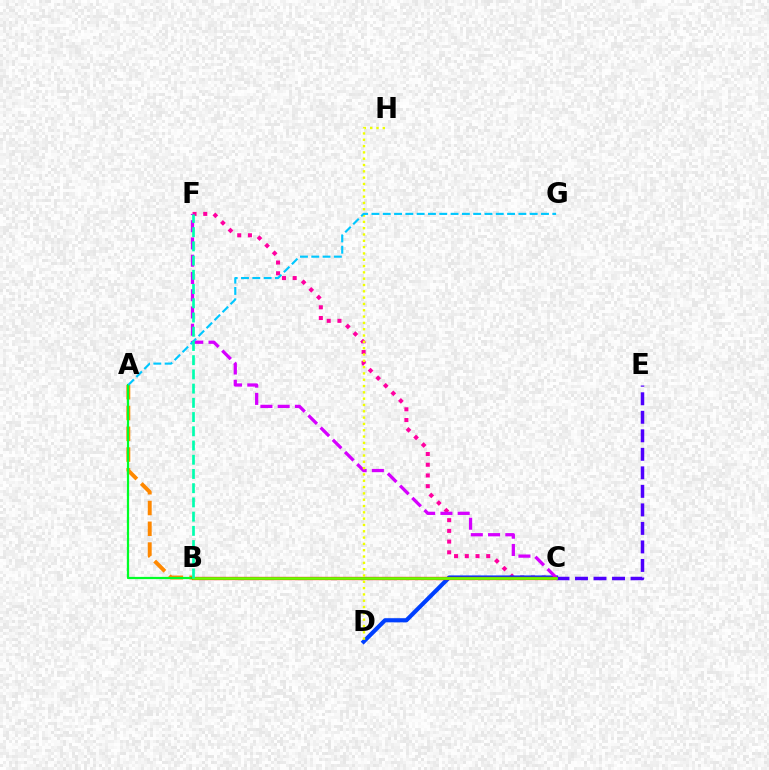{('A', 'B'): [{'color': '#ff8800', 'line_style': 'dashed', 'thickness': 2.82}, {'color': '#00ff27', 'line_style': 'solid', 'thickness': 1.59}], ('C', 'F'): [{'color': '#ff00a0', 'line_style': 'dotted', 'thickness': 2.91}, {'color': '#d600ff', 'line_style': 'dashed', 'thickness': 2.34}], ('C', 'D'): [{'color': '#003fff', 'line_style': 'solid', 'thickness': 2.99}], ('B', 'C'): [{'color': '#ff0000', 'line_style': 'solid', 'thickness': 2.37}, {'color': '#66ff00', 'line_style': 'solid', 'thickness': 1.93}], ('C', 'E'): [{'color': '#4f00ff', 'line_style': 'dashed', 'thickness': 2.52}], ('D', 'H'): [{'color': '#eeff00', 'line_style': 'dotted', 'thickness': 1.72}], ('A', 'G'): [{'color': '#00c7ff', 'line_style': 'dashed', 'thickness': 1.54}], ('B', 'F'): [{'color': '#00ffaf', 'line_style': 'dashed', 'thickness': 1.93}]}